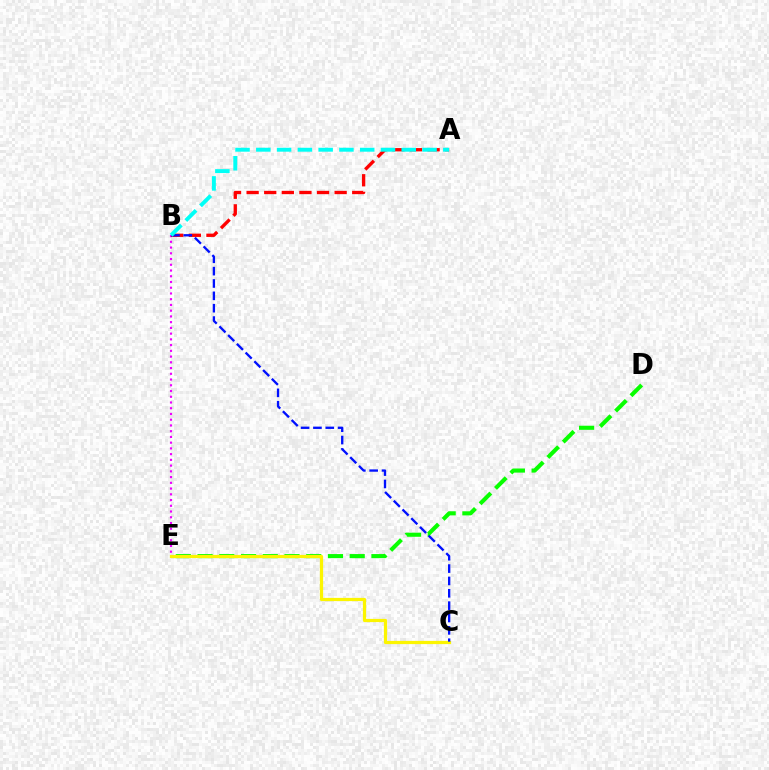{('B', 'E'): [{'color': '#ee00ff', 'line_style': 'dotted', 'thickness': 1.56}], ('D', 'E'): [{'color': '#08ff00', 'line_style': 'dashed', 'thickness': 2.95}], ('A', 'B'): [{'color': '#ff0000', 'line_style': 'dashed', 'thickness': 2.39}, {'color': '#00fff6', 'line_style': 'dashed', 'thickness': 2.82}], ('C', 'E'): [{'color': '#fcf500', 'line_style': 'solid', 'thickness': 2.32}], ('B', 'C'): [{'color': '#0010ff', 'line_style': 'dashed', 'thickness': 1.68}]}